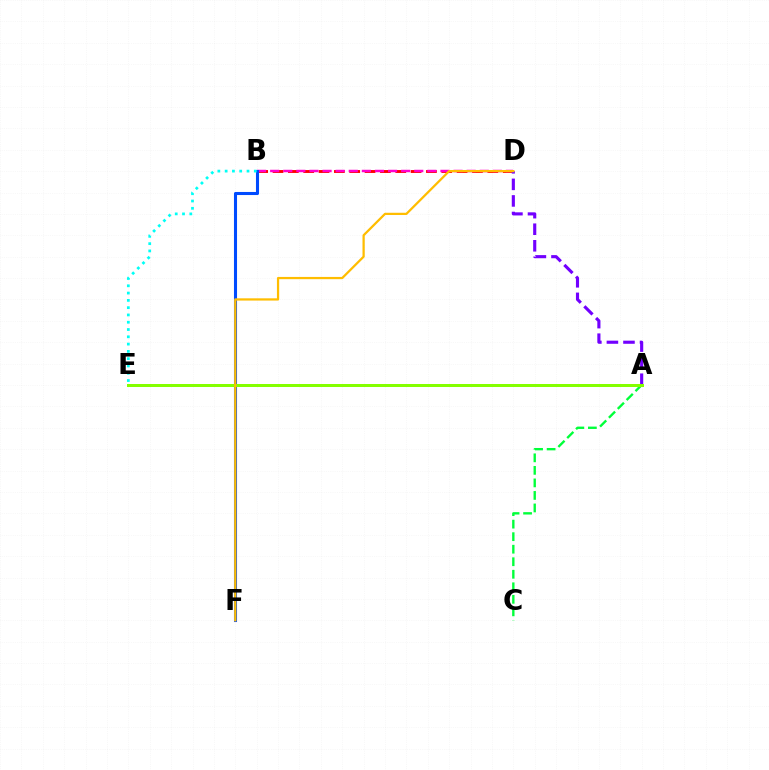{('A', 'C'): [{'color': '#00ff39', 'line_style': 'dashed', 'thickness': 1.7}], ('B', 'D'): [{'color': '#ff0000', 'line_style': 'dashed', 'thickness': 2.08}, {'color': '#ff00cf', 'line_style': 'dashed', 'thickness': 1.78}], ('A', 'D'): [{'color': '#7200ff', 'line_style': 'dashed', 'thickness': 2.25}], ('B', 'F'): [{'color': '#004bff', 'line_style': 'solid', 'thickness': 2.21}], ('B', 'E'): [{'color': '#00fff6', 'line_style': 'dotted', 'thickness': 1.98}], ('A', 'E'): [{'color': '#84ff00', 'line_style': 'solid', 'thickness': 2.16}], ('D', 'F'): [{'color': '#ffbd00', 'line_style': 'solid', 'thickness': 1.62}]}